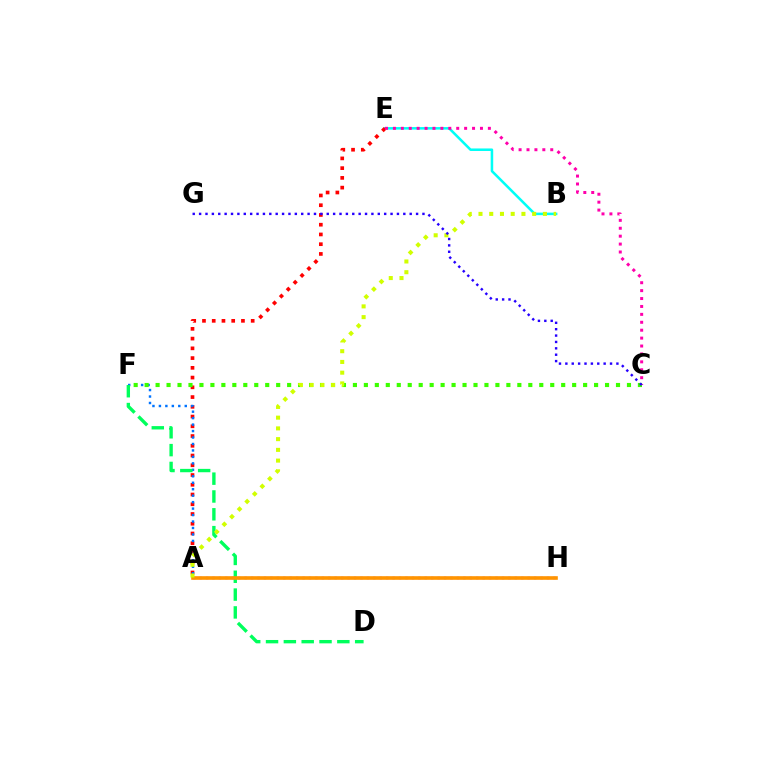{('B', 'E'): [{'color': '#00fff6', 'line_style': 'solid', 'thickness': 1.83}], ('A', 'E'): [{'color': '#ff0000', 'line_style': 'dotted', 'thickness': 2.65}], ('A', 'F'): [{'color': '#0074ff', 'line_style': 'dotted', 'thickness': 1.76}], ('A', 'H'): [{'color': '#b900ff', 'line_style': 'dotted', 'thickness': 1.75}, {'color': '#ff9400', 'line_style': 'solid', 'thickness': 2.61}], ('D', 'F'): [{'color': '#00ff5c', 'line_style': 'dashed', 'thickness': 2.42}], ('C', 'F'): [{'color': '#3dff00', 'line_style': 'dotted', 'thickness': 2.98}], ('C', 'E'): [{'color': '#ff00ac', 'line_style': 'dotted', 'thickness': 2.15}], ('A', 'B'): [{'color': '#d1ff00', 'line_style': 'dotted', 'thickness': 2.92}], ('C', 'G'): [{'color': '#2500ff', 'line_style': 'dotted', 'thickness': 1.73}]}